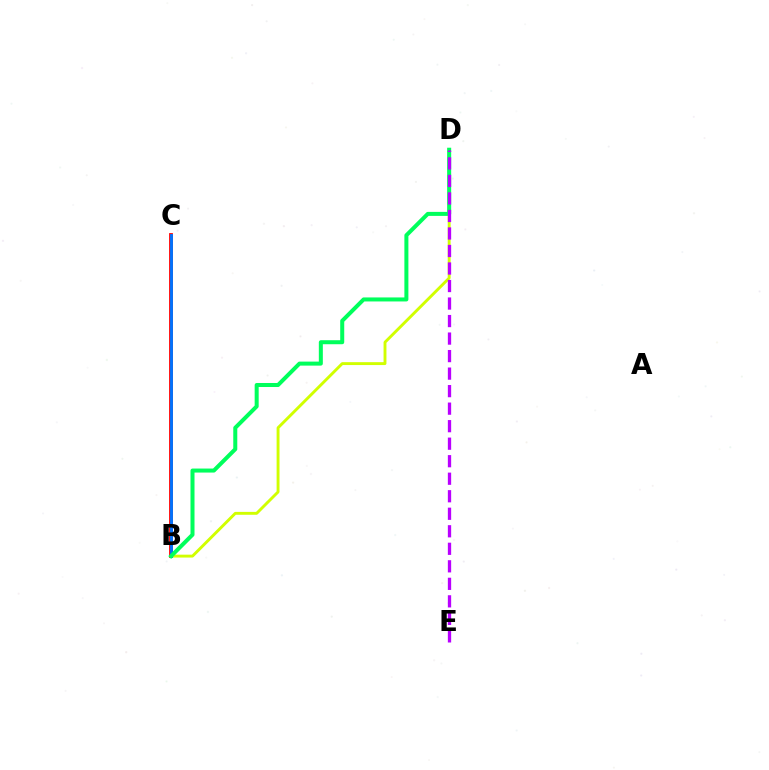{('B', 'D'): [{'color': '#d1ff00', 'line_style': 'solid', 'thickness': 2.08}, {'color': '#00ff5c', 'line_style': 'solid', 'thickness': 2.89}], ('B', 'C'): [{'color': '#ff0000', 'line_style': 'solid', 'thickness': 2.73}, {'color': '#0074ff', 'line_style': 'solid', 'thickness': 2.06}], ('D', 'E'): [{'color': '#b900ff', 'line_style': 'dashed', 'thickness': 2.38}]}